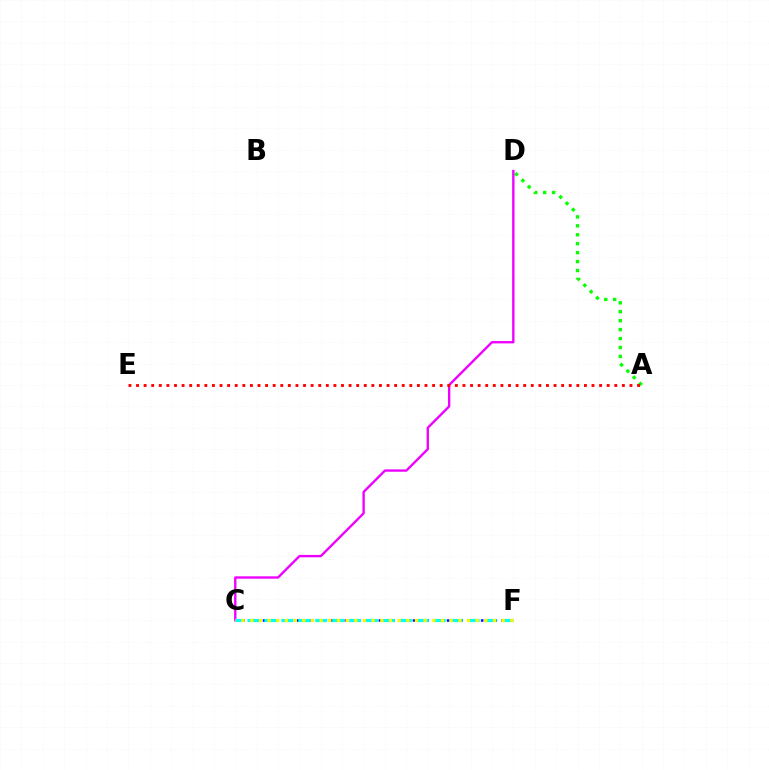{('A', 'D'): [{'color': '#08ff00', 'line_style': 'dotted', 'thickness': 2.43}], ('C', 'F'): [{'color': '#0010ff', 'line_style': 'dotted', 'thickness': 1.85}, {'color': '#00fff6', 'line_style': 'dashed', 'thickness': 2.3}, {'color': '#fcf500', 'line_style': 'dotted', 'thickness': 2.36}], ('C', 'D'): [{'color': '#ee00ff', 'line_style': 'solid', 'thickness': 1.7}], ('A', 'E'): [{'color': '#ff0000', 'line_style': 'dotted', 'thickness': 2.06}]}